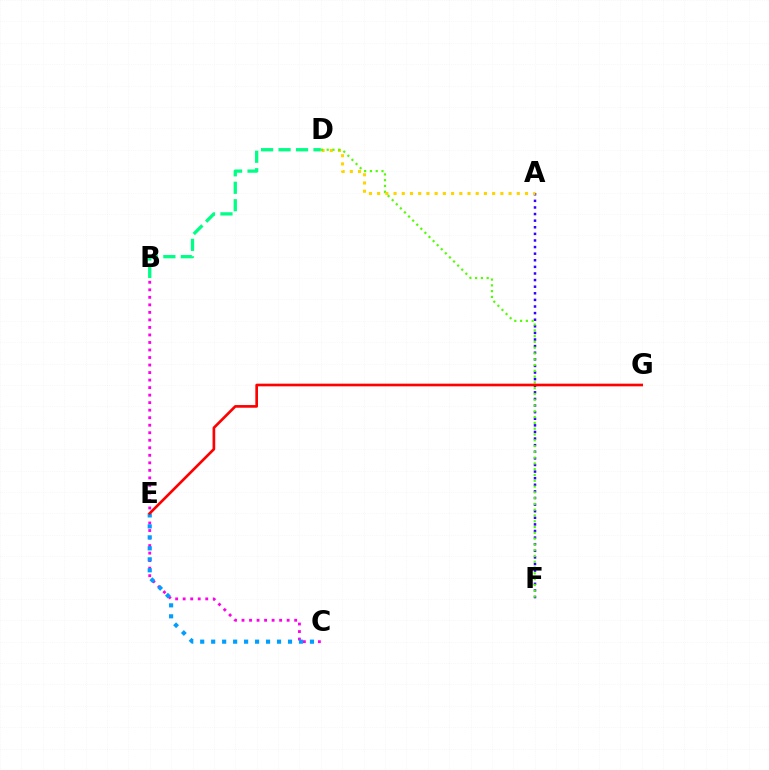{('B', 'C'): [{'color': '#ff00ed', 'line_style': 'dotted', 'thickness': 2.04}], ('A', 'F'): [{'color': '#3700ff', 'line_style': 'dotted', 'thickness': 1.79}], ('C', 'E'): [{'color': '#009eff', 'line_style': 'dotted', 'thickness': 2.98}], ('A', 'D'): [{'color': '#ffd500', 'line_style': 'dotted', 'thickness': 2.23}], ('D', 'F'): [{'color': '#4fff00', 'line_style': 'dotted', 'thickness': 1.57}], ('E', 'G'): [{'color': '#ff0000', 'line_style': 'solid', 'thickness': 1.92}], ('B', 'D'): [{'color': '#00ff86', 'line_style': 'dashed', 'thickness': 2.37}]}